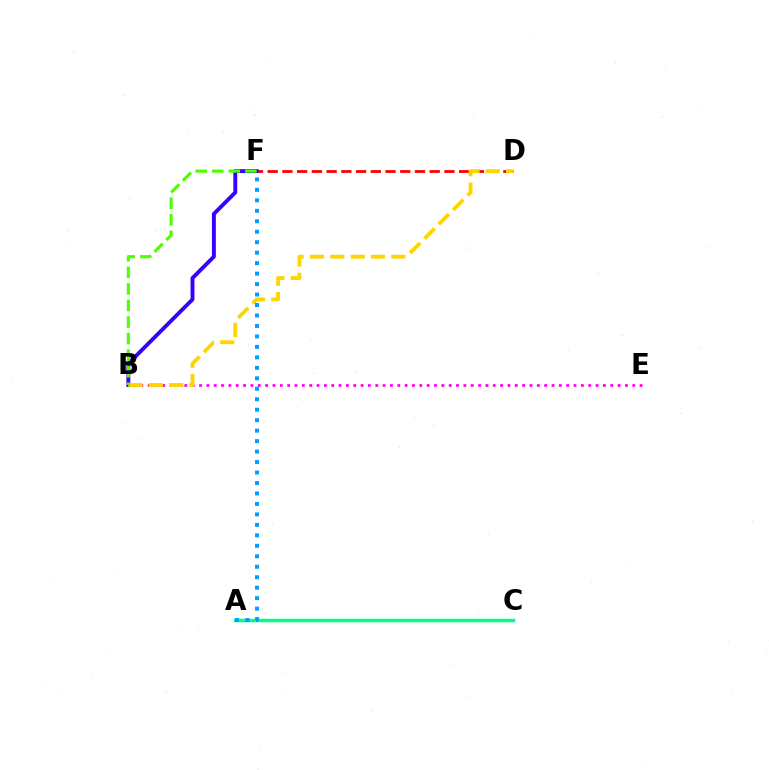{('B', 'E'): [{'color': '#ff00ed', 'line_style': 'dotted', 'thickness': 2.0}], ('A', 'C'): [{'color': '#00ff86', 'line_style': 'solid', 'thickness': 2.51}], ('D', 'F'): [{'color': '#ff0000', 'line_style': 'dashed', 'thickness': 2.0}], ('B', 'F'): [{'color': '#3700ff', 'line_style': 'solid', 'thickness': 2.82}, {'color': '#4fff00', 'line_style': 'dashed', 'thickness': 2.25}], ('B', 'D'): [{'color': '#ffd500', 'line_style': 'dashed', 'thickness': 2.76}], ('A', 'F'): [{'color': '#009eff', 'line_style': 'dotted', 'thickness': 2.84}]}